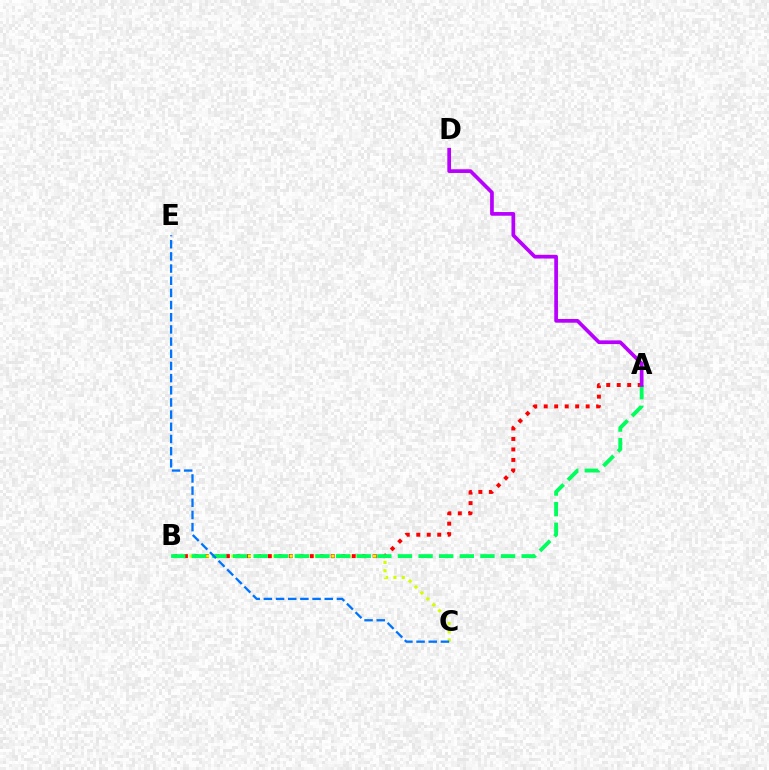{('A', 'B'): [{'color': '#ff0000', 'line_style': 'dotted', 'thickness': 2.85}, {'color': '#00ff5c', 'line_style': 'dashed', 'thickness': 2.8}], ('B', 'C'): [{'color': '#d1ff00', 'line_style': 'dotted', 'thickness': 2.27}], ('A', 'D'): [{'color': '#b900ff', 'line_style': 'solid', 'thickness': 2.67}], ('C', 'E'): [{'color': '#0074ff', 'line_style': 'dashed', 'thickness': 1.65}]}